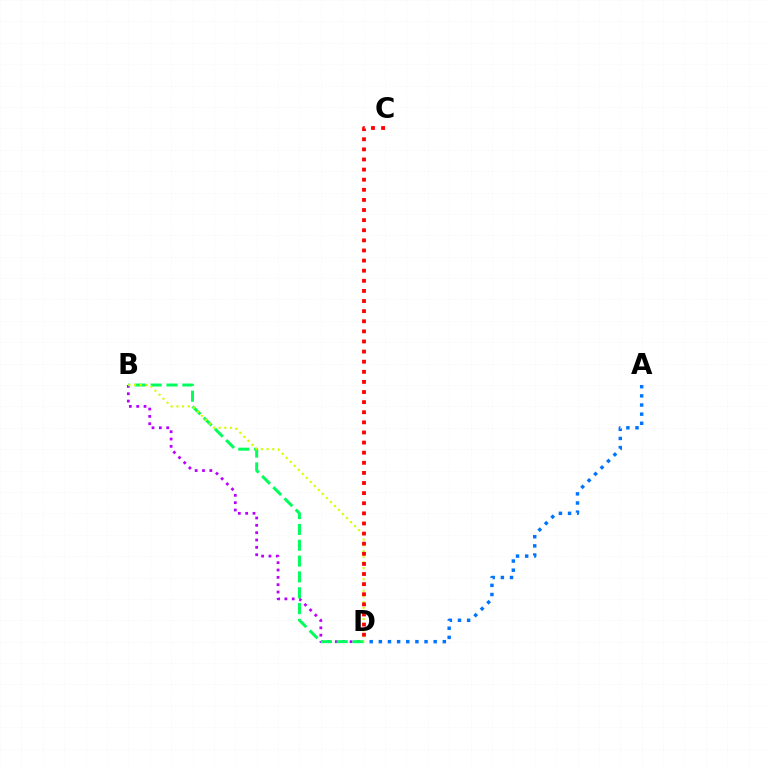{('B', 'D'): [{'color': '#b900ff', 'line_style': 'dotted', 'thickness': 1.99}, {'color': '#00ff5c', 'line_style': 'dashed', 'thickness': 2.15}, {'color': '#d1ff00', 'line_style': 'dotted', 'thickness': 1.54}], ('A', 'D'): [{'color': '#0074ff', 'line_style': 'dotted', 'thickness': 2.48}], ('C', 'D'): [{'color': '#ff0000', 'line_style': 'dotted', 'thickness': 2.75}]}